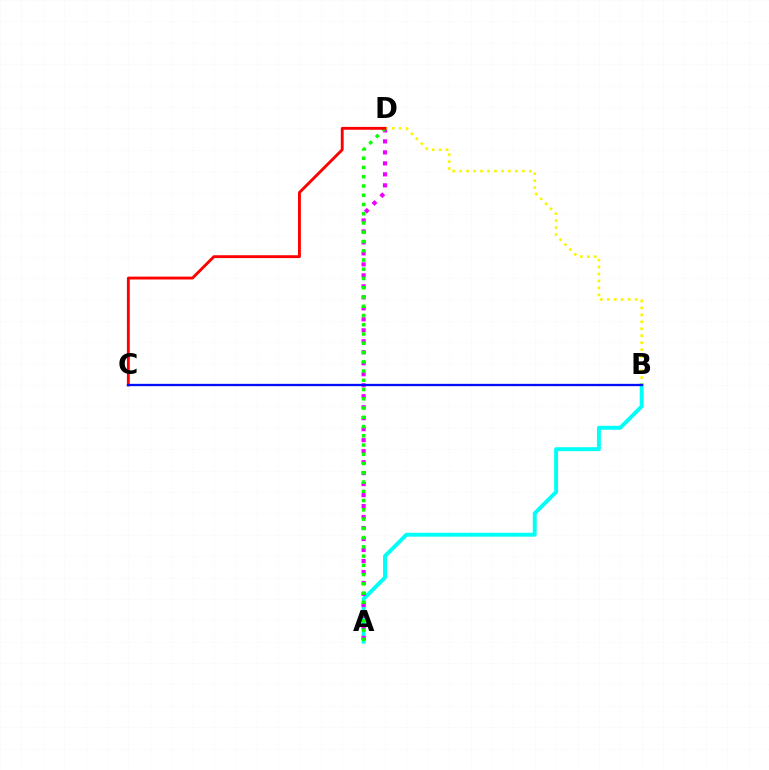{('A', 'B'): [{'color': '#00fff6', 'line_style': 'solid', 'thickness': 2.82}], ('A', 'D'): [{'color': '#ee00ff', 'line_style': 'dotted', 'thickness': 2.99}, {'color': '#08ff00', 'line_style': 'dotted', 'thickness': 2.51}], ('B', 'D'): [{'color': '#fcf500', 'line_style': 'dotted', 'thickness': 1.89}], ('C', 'D'): [{'color': '#ff0000', 'line_style': 'solid', 'thickness': 2.07}], ('B', 'C'): [{'color': '#0010ff', 'line_style': 'solid', 'thickness': 1.66}]}